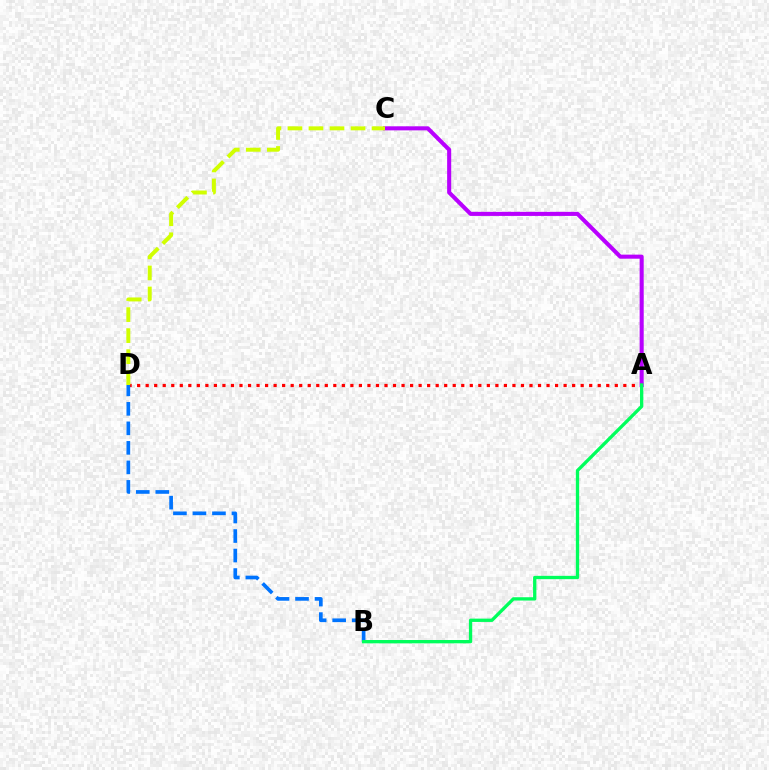{('A', 'C'): [{'color': '#b900ff', 'line_style': 'solid', 'thickness': 2.93}], ('A', 'D'): [{'color': '#ff0000', 'line_style': 'dotted', 'thickness': 2.32}], ('B', 'D'): [{'color': '#0074ff', 'line_style': 'dashed', 'thickness': 2.65}], ('C', 'D'): [{'color': '#d1ff00', 'line_style': 'dashed', 'thickness': 2.86}], ('A', 'B'): [{'color': '#00ff5c', 'line_style': 'solid', 'thickness': 2.38}]}